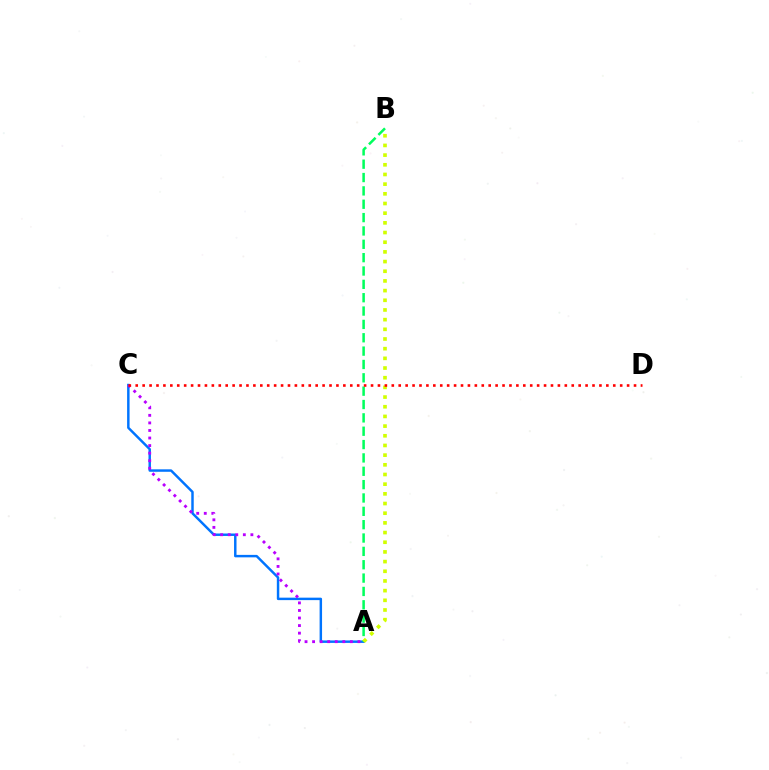{('A', 'C'): [{'color': '#0074ff', 'line_style': 'solid', 'thickness': 1.77}, {'color': '#b900ff', 'line_style': 'dotted', 'thickness': 2.05}], ('A', 'B'): [{'color': '#00ff5c', 'line_style': 'dashed', 'thickness': 1.81}, {'color': '#d1ff00', 'line_style': 'dotted', 'thickness': 2.63}], ('C', 'D'): [{'color': '#ff0000', 'line_style': 'dotted', 'thickness': 1.88}]}